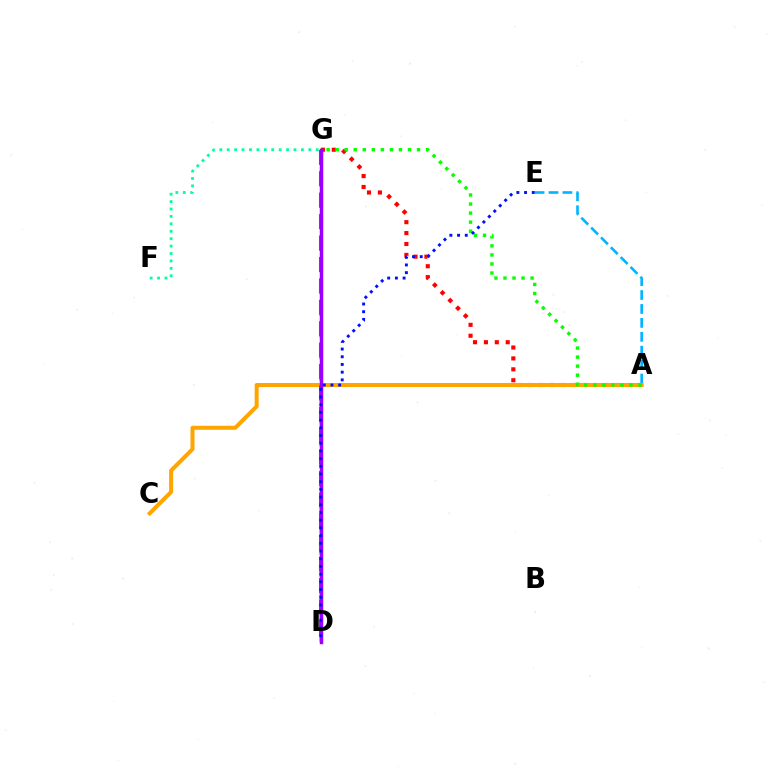{('D', 'G'): [{'color': '#b3ff00', 'line_style': 'dashed', 'thickness': 2.95}, {'color': '#ff00bd', 'line_style': 'dashed', 'thickness': 2.91}, {'color': '#9b00ff', 'line_style': 'solid', 'thickness': 2.49}], ('A', 'G'): [{'color': '#ff0000', 'line_style': 'dotted', 'thickness': 2.96}, {'color': '#08ff00', 'line_style': 'dotted', 'thickness': 2.46}], ('A', 'E'): [{'color': '#00b5ff', 'line_style': 'dashed', 'thickness': 1.89}], ('A', 'C'): [{'color': '#ffa500', 'line_style': 'solid', 'thickness': 2.89}], ('F', 'G'): [{'color': '#00ff9d', 'line_style': 'dotted', 'thickness': 2.02}], ('D', 'E'): [{'color': '#0010ff', 'line_style': 'dotted', 'thickness': 2.09}]}